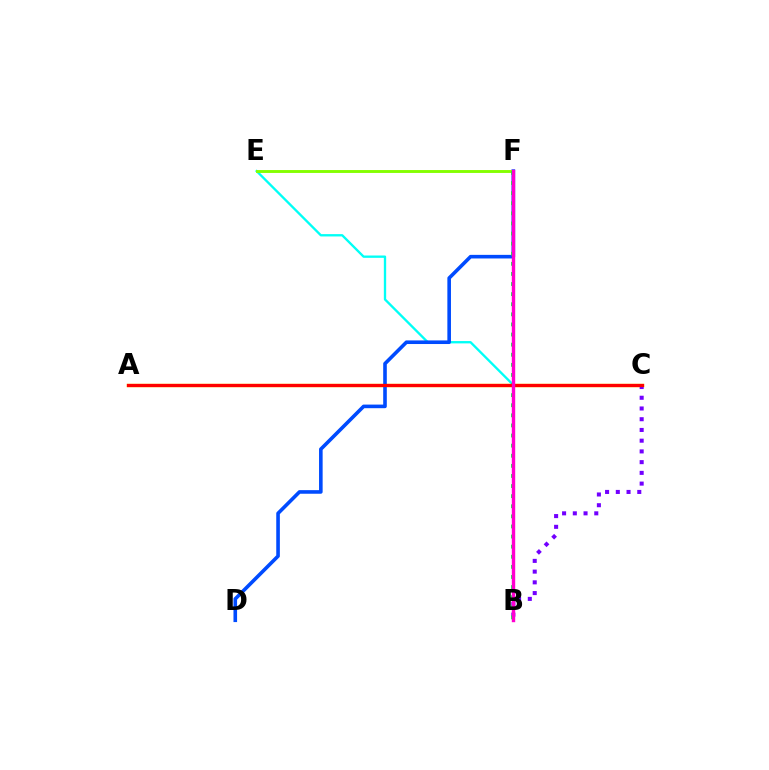{('A', 'C'): [{'color': '#ffbd00', 'line_style': 'solid', 'thickness': 2.5}, {'color': '#ff0000', 'line_style': 'solid', 'thickness': 2.29}], ('B', 'E'): [{'color': '#00fff6', 'line_style': 'solid', 'thickness': 1.68}], ('B', 'C'): [{'color': '#7200ff', 'line_style': 'dotted', 'thickness': 2.92}], ('D', 'F'): [{'color': '#004bff', 'line_style': 'solid', 'thickness': 2.6}], ('E', 'F'): [{'color': '#84ff00', 'line_style': 'solid', 'thickness': 2.08}], ('B', 'F'): [{'color': '#00ff39', 'line_style': 'dotted', 'thickness': 2.74}, {'color': '#ff00cf', 'line_style': 'solid', 'thickness': 2.45}]}